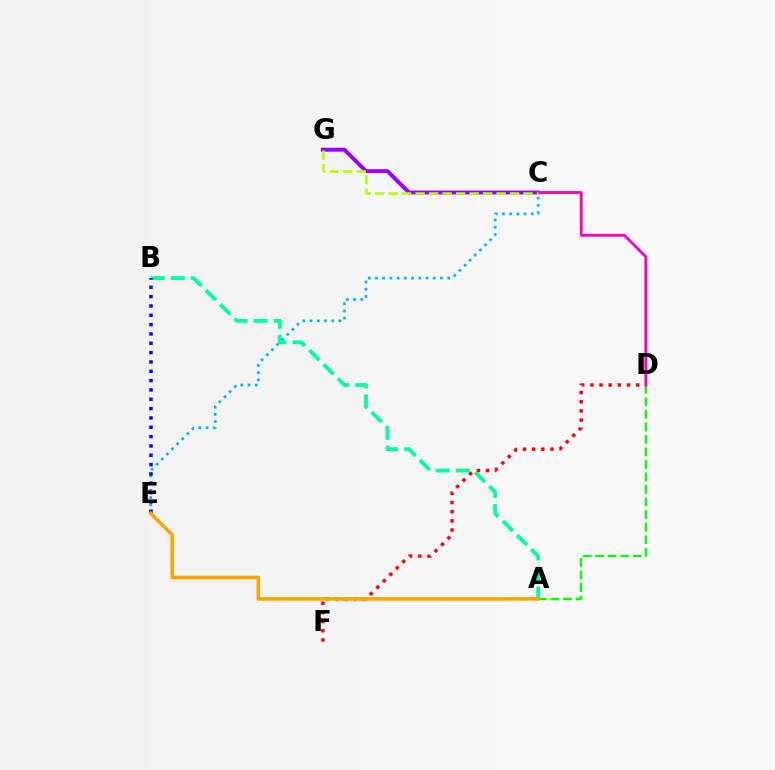{('C', 'G'): [{'color': '#9b00ff', 'line_style': 'solid', 'thickness': 2.81}, {'color': '#b3ff00', 'line_style': 'dashed', 'thickness': 1.83}], ('D', 'F'): [{'color': '#ff0000', 'line_style': 'dotted', 'thickness': 2.49}], ('A', 'B'): [{'color': '#00ff9d', 'line_style': 'dashed', 'thickness': 2.73}], ('A', 'D'): [{'color': '#08ff00', 'line_style': 'dashed', 'thickness': 1.7}], ('C', 'D'): [{'color': '#ff00bd', 'line_style': 'solid', 'thickness': 2.08}], ('C', 'E'): [{'color': '#00b5ff', 'line_style': 'dotted', 'thickness': 1.96}], ('B', 'E'): [{'color': '#0010ff', 'line_style': 'dotted', 'thickness': 2.54}], ('A', 'E'): [{'color': '#ffa500', 'line_style': 'solid', 'thickness': 2.56}]}